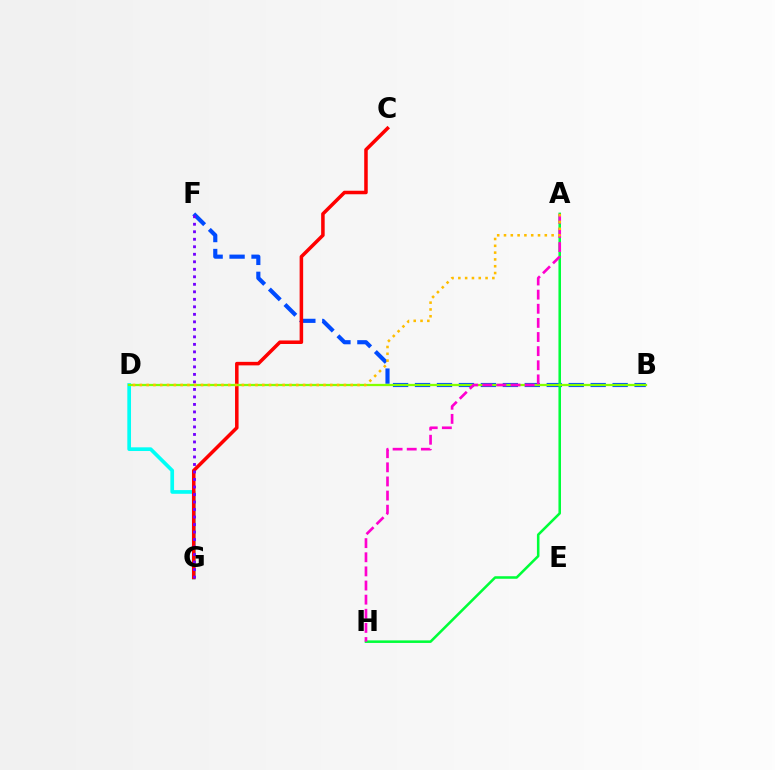{('B', 'F'): [{'color': '#004bff', 'line_style': 'dashed', 'thickness': 2.98}], ('D', 'G'): [{'color': '#00fff6', 'line_style': 'solid', 'thickness': 2.65}], ('A', 'H'): [{'color': '#00ff39', 'line_style': 'solid', 'thickness': 1.83}, {'color': '#ff00cf', 'line_style': 'dashed', 'thickness': 1.92}], ('C', 'G'): [{'color': '#ff0000', 'line_style': 'solid', 'thickness': 2.54}], ('B', 'D'): [{'color': '#84ff00', 'line_style': 'solid', 'thickness': 1.63}], ('F', 'G'): [{'color': '#7200ff', 'line_style': 'dotted', 'thickness': 2.04}], ('A', 'D'): [{'color': '#ffbd00', 'line_style': 'dotted', 'thickness': 1.85}]}